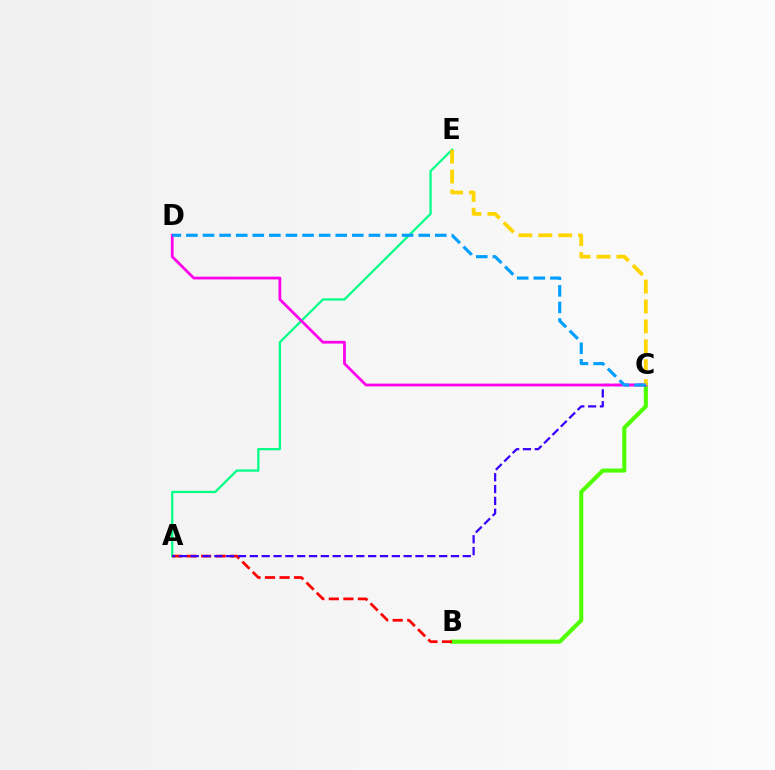{('A', 'E'): [{'color': '#00ff86', 'line_style': 'solid', 'thickness': 1.62}], ('B', 'C'): [{'color': '#4fff00', 'line_style': 'solid', 'thickness': 2.94}], ('A', 'B'): [{'color': '#ff0000', 'line_style': 'dashed', 'thickness': 1.97}], ('A', 'C'): [{'color': '#3700ff', 'line_style': 'dashed', 'thickness': 1.61}], ('C', 'D'): [{'color': '#ff00ed', 'line_style': 'solid', 'thickness': 1.99}, {'color': '#009eff', 'line_style': 'dashed', 'thickness': 2.25}], ('C', 'E'): [{'color': '#ffd500', 'line_style': 'dashed', 'thickness': 2.7}]}